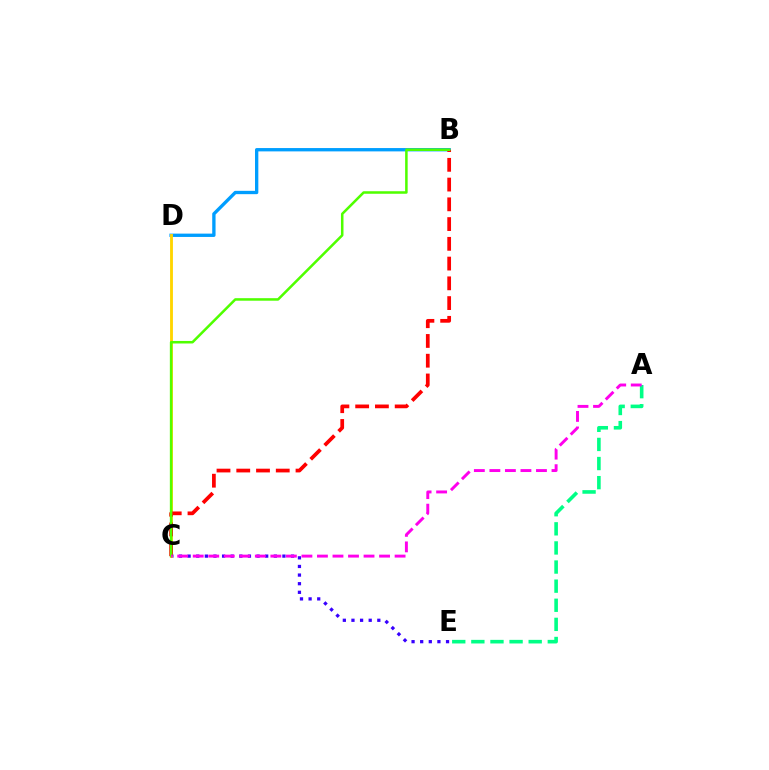{('B', 'D'): [{'color': '#009eff', 'line_style': 'solid', 'thickness': 2.4}], ('A', 'E'): [{'color': '#00ff86', 'line_style': 'dashed', 'thickness': 2.6}], ('C', 'E'): [{'color': '#3700ff', 'line_style': 'dotted', 'thickness': 2.34}], ('C', 'D'): [{'color': '#ffd500', 'line_style': 'solid', 'thickness': 2.05}], ('B', 'C'): [{'color': '#ff0000', 'line_style': 'dashed', 'thickness': 2.68}, {'color': '#4fff00', 'line_style': 'solid', 'thickness': 1.82}], ('A', 'C'): [{'color': '#ff00ed', 'line_style': 'dashed', 'thickness': 2.11}]}